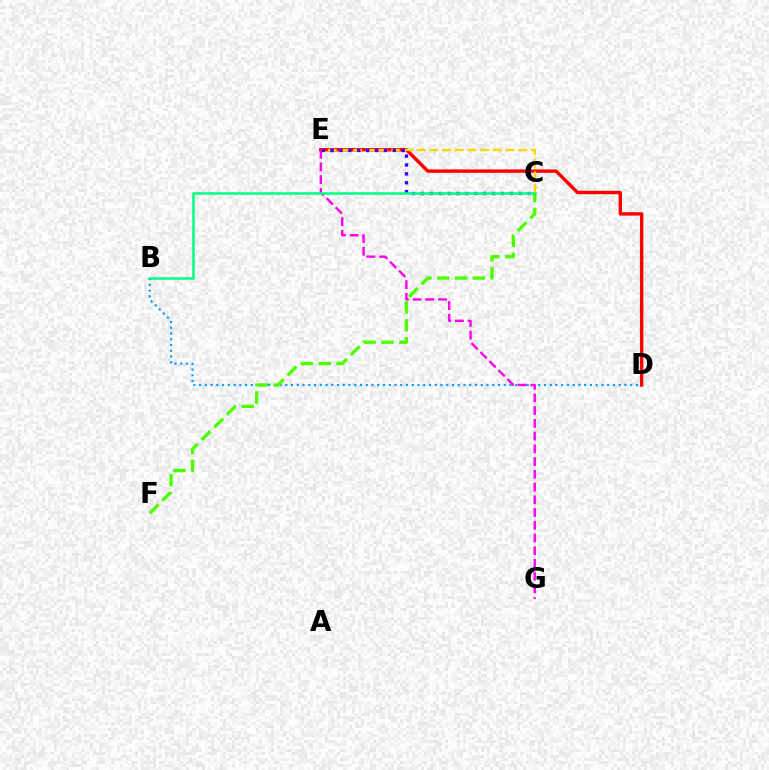{('D', 'E'): [{'color': '#ff0000', 'line_style': 'solid', 'thickness': 2.47}], ('B', 'D'): [{'color': '#009eff', 'line_style': 'dotted', 'thickness': 1.56}], ('C', 'F'): [{'color': '#4fff00', 'line_style': 'dashed', 'thickness': 2.43}], ('C', 'E'): [{'color': '#ffd500', 'line_style': 'dashed', 'thickness': 1.73}, {'color': '#3700ff', 'line_style': 'dotted', 'thickness': 2.42}], ('E', 'G'): [{'color': '#ff00ed', 'line_style': 'dashed', 'thickness': 1.73}], ('B', 'C'): [{'color': '#00ff86', 'line_style': 'solid', 'thickness': 1.85}]}